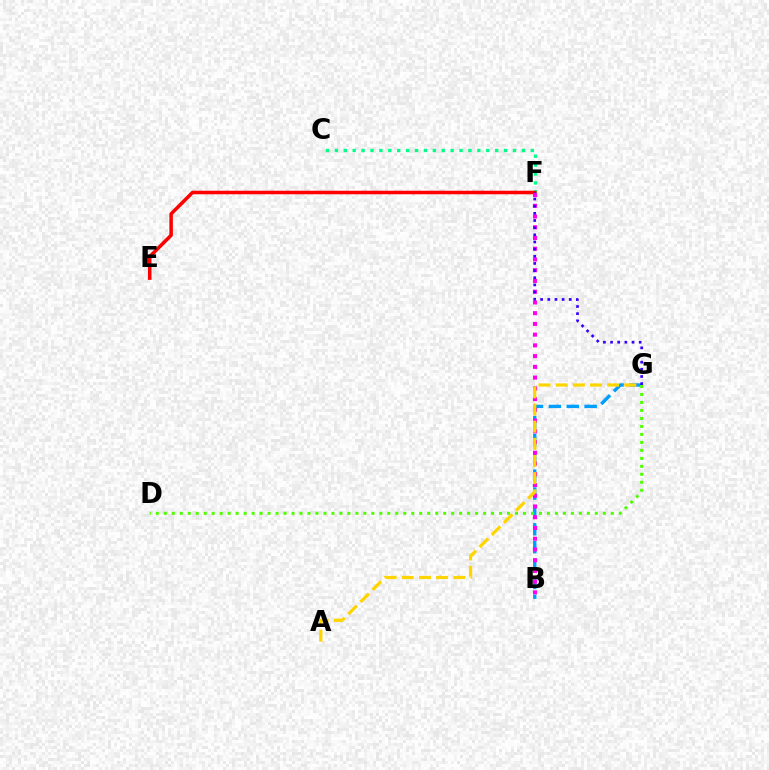{('C', 'F'): [{'color': '#00ff86', 'line_style': 'dotted', 'thickness': 2.42}], ('B', 'G'): [{'color': '#009eff', 'line_style': 'dashed', 'thickness': 2.43}], ('E', 'F'): [{'color': '#ff0000', 'line_style': 'solid', 'thickness': 2.54}], ('D', 'G'): [{'color': '#4fff00', 'line_style': 'dotted', 'thickness': 2.17}], ('B', 'F'): [{'color': '#ff00ed', 'line_style': 'dotted', 'thickness': 2.92}], ('A', 'G'): [{'color': '#ffd500', 'line_style': 'dashed', 'thickness': 2.33}], ('F', 'G'): [{'color': '#3700ff', 'line_style': 'dotted', 'thickness': 1.94}]}